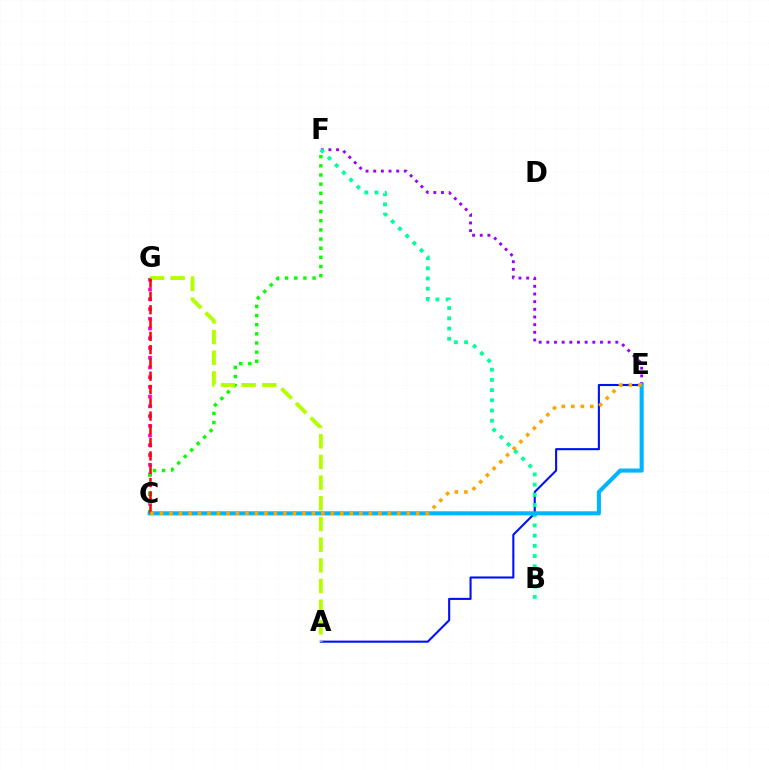{('C', 'G'): [{'color': '#ff00bd', 'line_style': 'dotted', 'thickness': 2.64}, {'color': '#ff0000', 'line_style': 'dashed', 'thickness': 1.81}], ('A', 'E'): [{'color': '#0010ff', 'line_style': 'solid', 'thickness': 1.51}], ('E', 'F'): [{'color': '#9b00ff', 'line_style': 'dotted', 'thickness': 2.08}], ('C', 'F'): [{'color': '#08ff00', 'line_style': 'dotted', 'thickness': 2.49}], ('A', 'G'): [{'color': '#b3ff00', 'line_style': 'dashed', 'thickness': 2.81}], ('B', 'F'): [{'color': '#00ff9d', 'line_style': 'dotted', 'thickness': 2.77}], ('C', 'E'): [{'color': '#00b5ff', 'line_style': 'solid', 'thickness': 2.95}, {'color': '#ffa500', 'line_style': 'dotted', 'thickness': 2.58}]}